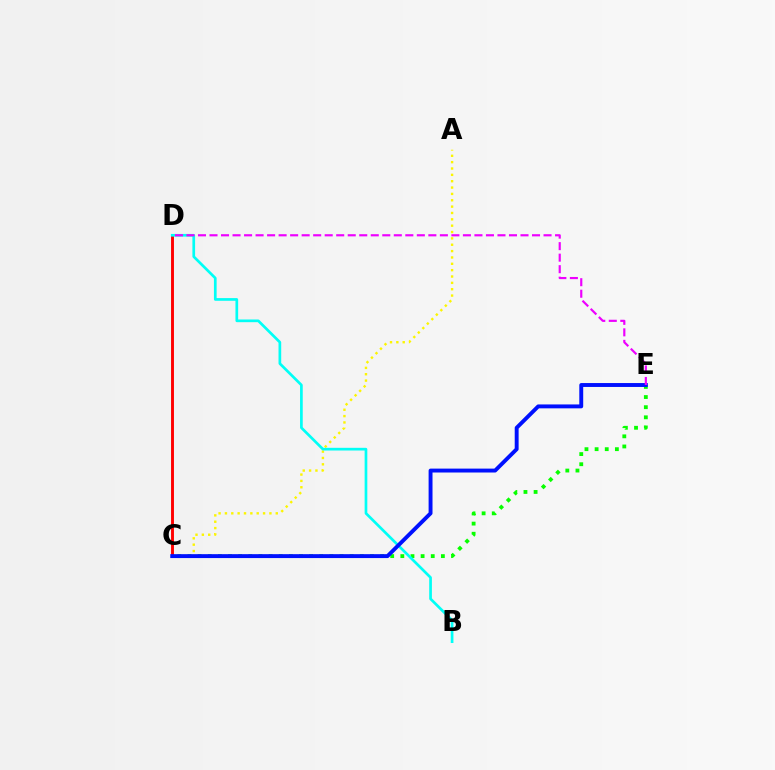{('A', 'C'): [{'color': '#fcf500', 'line_style': 'dotted', 'thickness': 1.73}], ('C', 'E'): [{'color': '#08ff00', 'line_style': 'dotted', 'thickness': 2.75}, {'color': '#0010ff', 'line_style': 'solid', 'thickness': 2.81}], ('C', 'D'): [{'color': '#ff0000', 'line_style': 'solid', 'thickness': 2.09}], ('B', 'D'): [{'color': '#00fff6', 'line_style': 'solid', 'thickness': 1.94}], ('D', 'E'): [{'color': '#ee00ff', 'line_style': 'dashed', 'thickness': 1.56}]}